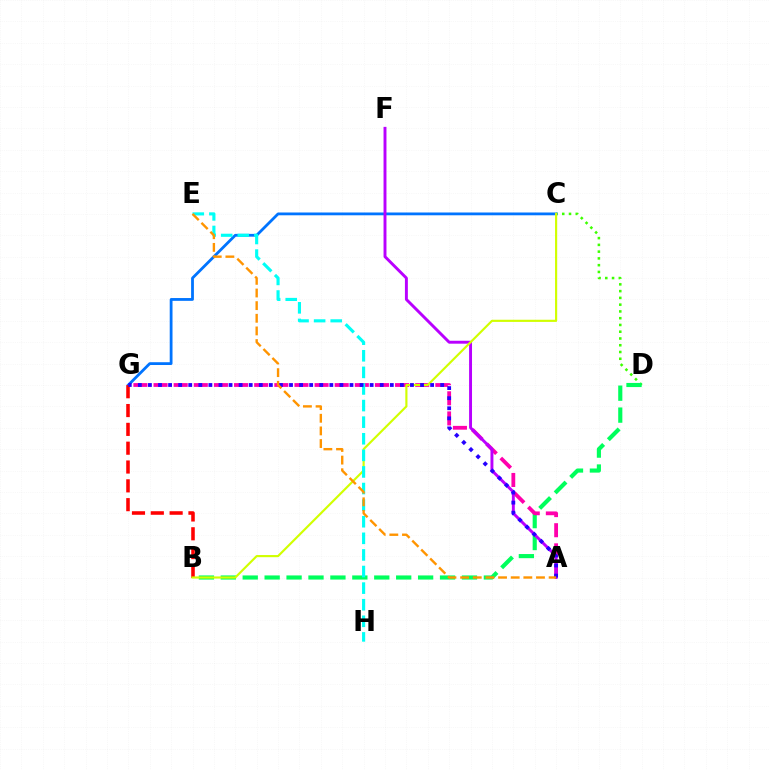{('C', 'D'): [{'color': '#3dff00', 'line_style': 'dotted', 'thickness': 1.84}], ('B', 'D'): [{'color': '#00ff5c', 'line_style': 'dashed', 'thickness': 2.98}], ('A', 'G'): [{'color': '#ff00ac', 'line_style': 'dashed', 'thickness': 2.73}, {'color': '#2500ff', 'line_style': 'dotted', 'thickness': 2.74}], ('C', 'G'): [{'color': '#0074ff', 'line_style': 'solid', 'thickness': 2.01}], ('A', 'F'): [{'color': '#b900ff', 'line_style': 'solid', 'thickness': 2.1}], ('B', 'G'): [{'color': '#ff0000', 'line_style': 'dashed', 'thickness': 2.56}], ('B', 'C'): [{'color': '#d1ff00', 'line_style': 'solid', 'thickness': 1.55}], ('E', 'H'): [{'color': '#00fff6', 'line_style': 'dashed', 'thickness': 2.25}], ('A', 'E'): [{'color': '#ff9400', 'line_style': 'dashed', 'thickness': 1.72}]}